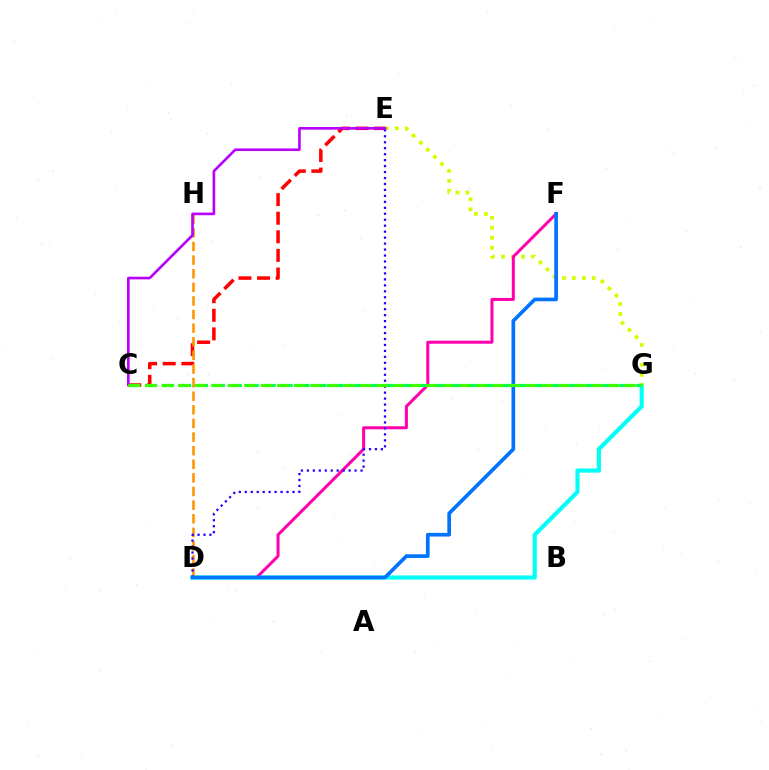{('D', 'G'): [{'color': '#00fff6', 'line_style': 'solid', 'thickness': 2.97}], ('C', 'E'): [{'color': '#ff0000', 'line_style': 'dashed', 'thickness': 2.53}, {'color': '#b900ff', 'line_style': 'solid', 'thickness': 1.9}], ('E', 'G'): [{'color': '#d1ff00', 'line_style': 'dotted', 'thickness': 2.71}], ('D', 'F'): [{'color': '#ff00ac', 'line_style': 'solid', 'thickness': 2.17}, {'color': '#0074ff', 'line_style': 'solid', 'thickness': 2.65}], ('D', 'H'): [{'color': '#ff9400', 'line_style': 'dashed', 'thickness': 1.85}], ('D', 'E'): [{'color': '#2500ff', 'line_style': 'dotted', 'thickness': 1.62}], ('C', 'G'): [{'color': '#00ff5c', 'line_style': 'dashed', 'thickness': 2.3}, {'color': '#3dff00', 'line_style': 'dashed', 'thickness': 2.24}]}